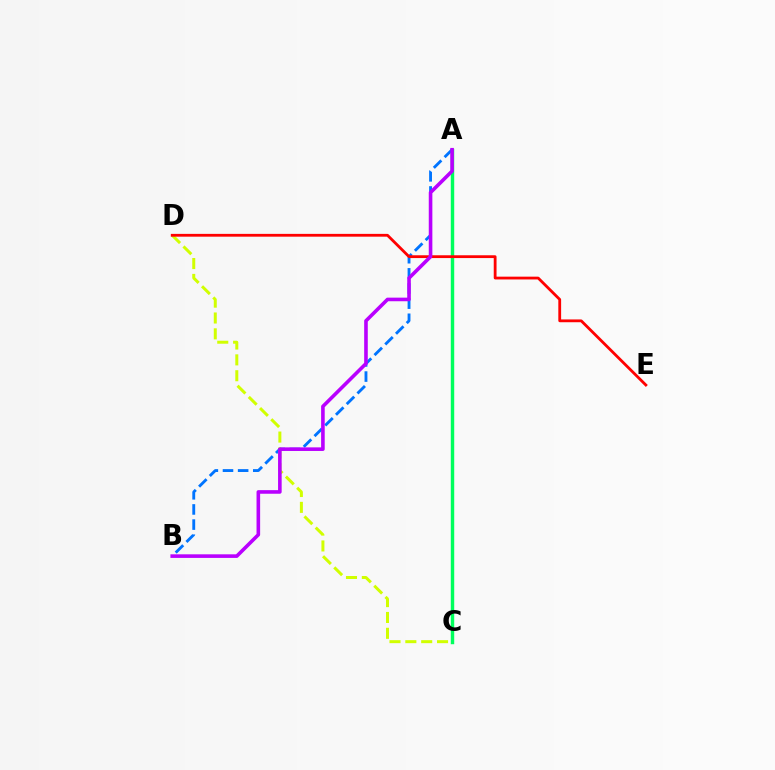{('A', 'C'): [{'color': '#00ff5c', 'line_style': 'solid', 'thickness': 2.47}], ('C', 'D'): [{'color': '#d1ff00', 'line_style': 'dashed', 'thickness': 2.15}], ('A', 'B'): [{'color': '#0074ff', 'line_style': 'dashed', 'thickness': 2.06}, {'color': '#b900ff', 'line_style': 'solid', 'thickness': 2.59}], ('D', 'E'): [{'color': '#ff0000', 'line_style': 'solid', 'thickness': 2.01}]}